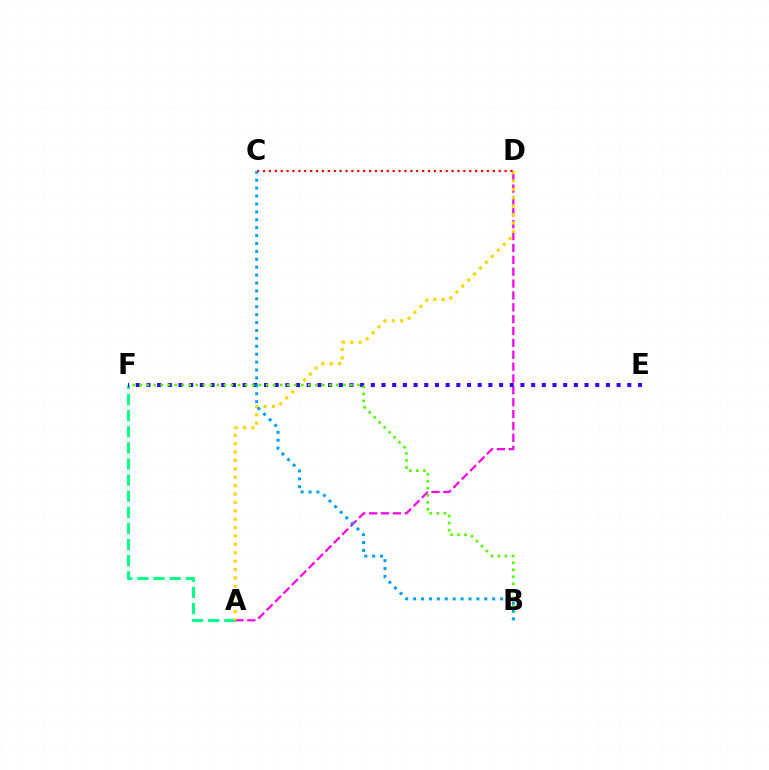{('A', 'F'): [{'color': '#00ff86', 'line_style': 'dashed', 'thickness': 2.19}], ('A', 'D'): [{'color': '#ff00ed', 'line_style': 'dashed', 'thickness': 1.61}, {'color': '#ffd500', 'line_style': 'dotted', 'thickness': 2.28}], ('E', 'F'): [{'color': '#3700ff', 'line_style': 'dotted', 'thickness': 2.9}], ('C', 'D'): [{'color': '#ff0000', 'line_style': 'dotted', 'thickness': 1.6}], ('B', 'F'): [{'color': '#4fff00', 'line_style': 'dotted', 'thickness': 1.91}], ('B', 'C'): [{'color': '#009eff', 'line_style': 'dotted', 'thickness': 2.15}]}